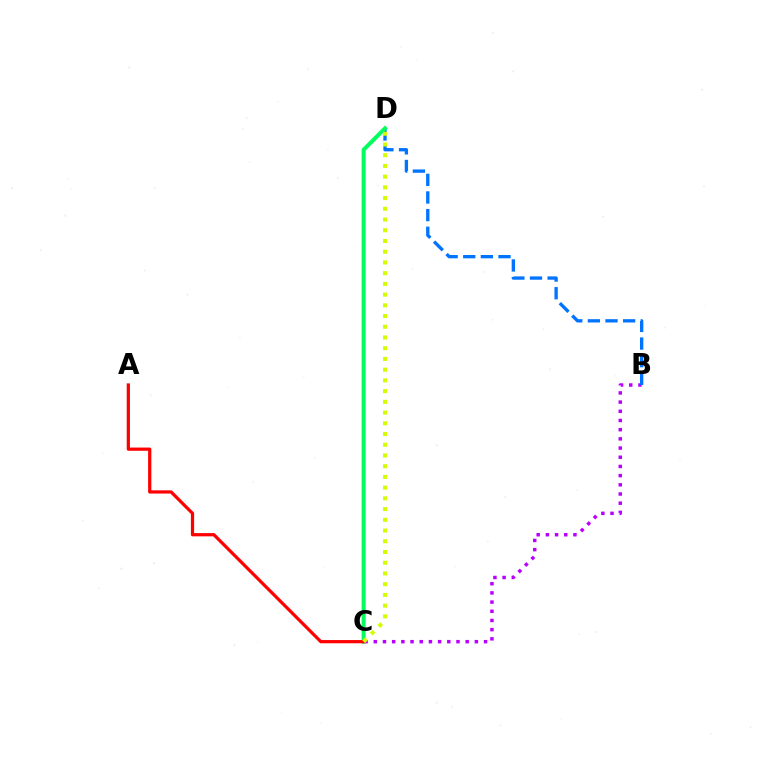{('B', 'C'): [{'color': '#b900ff', 'line_style': 'dotted', 'thickness': 2.5}], ('B', 'D'): [{'color': '#0074ff', 'line_style': 'dashed', 'thickness': 2.39}], ('C', 'D'): [{'color': '#00ff5c', 'line_style': 'solid', 'thickness': 2.87}, {'color': '#d1ff00', 'line_style': 'dotted', 'thickness': 2.91}], ('A', 'C'): [{'color': '#ff0000', 'line_style': 'solid', 'thickness': 2.32}]}